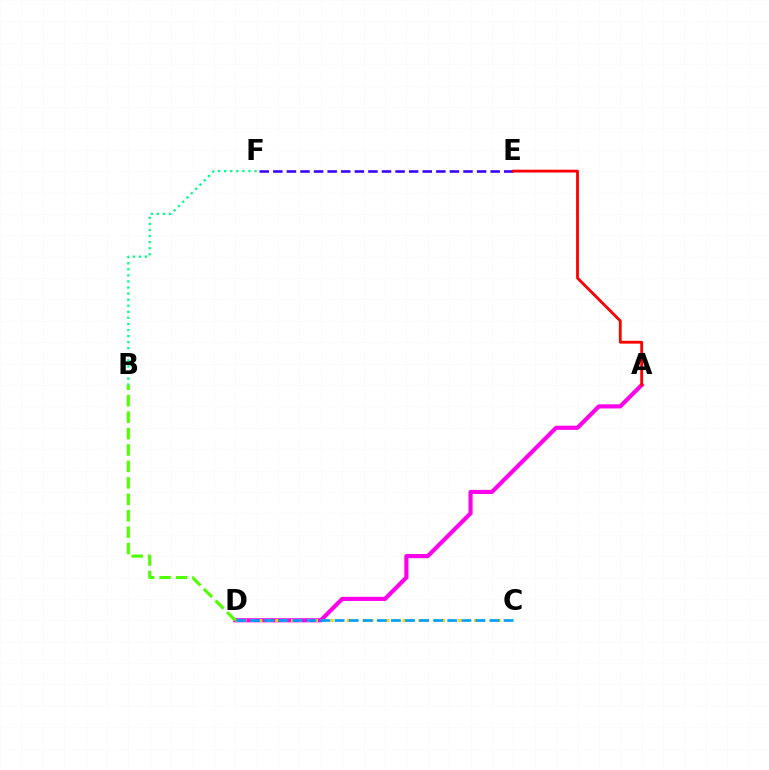{('A', 'D'): [{'color': '#ff00ed', 'line_style': 'solid', 'thickness': 2.98}], ('E', 'F'): [{'color': '#3700ff', 'line_style': 'dashed', 'thickness': 1.85}], ('B', 'D'): [{'color': '#4fff00', 'line_style': 'dashed', 'thickness': 2.23}], ('A', 'E'): [{'color': '#ff0000', 'line_style': 'solid', 'thickness': 2.03}], ('B', 'F'): [{'color': '#00ff86', 'line_style': 'dotted', 'thickness': 1.65}], ('C', 'D'): [{'color': '#ffd500', 'line_style': 'dotted', 'thickness': 2.16}, {'color': '#009eff', 'line_style': 'dashed', 'thickness': 1.91}]}